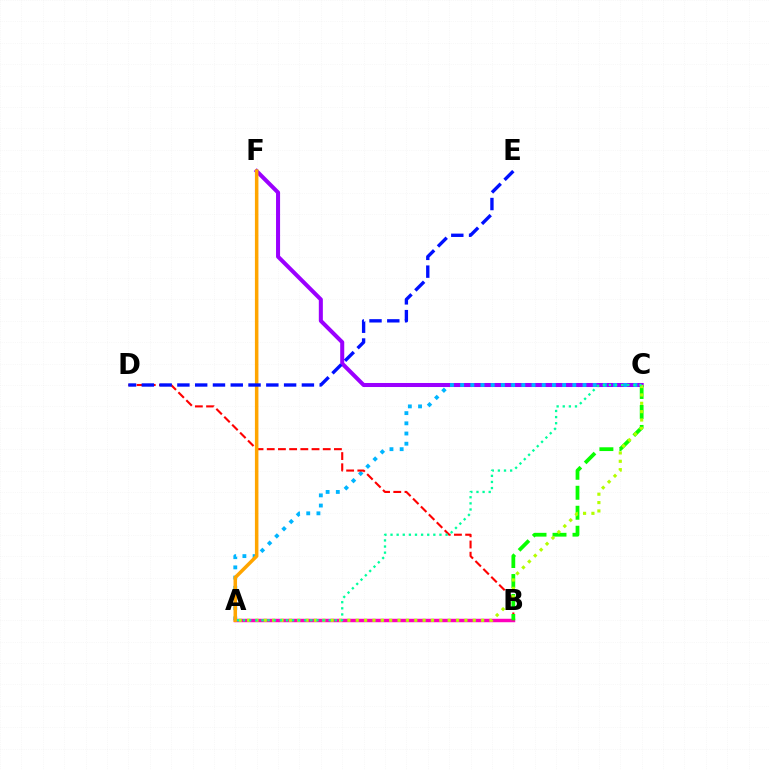{('C', 'F'): [{'color': '#9b00ff', 'line_style': 'solid', 'thickness': 2.91}], ('A', 'C'): [{'color': '#00b5ff', 'line_style': 'dotted', 'thickness': 2.77}, {'color': '#b3ff00', 'line_style': 'dotted', 'thickness': 2.27}, {'color': '#00ff9d', 'line_style': 'dotted', 'thickness': 1.66}], ('A', 'B'): [{'color': '#ff00bd', 'line_style': 'solid', 'thickness': 2.49}], ('B', 'D'): [{'color': '#ff0000', 'line_style': 'dashed', 'thickness': 1.52}], ('B', 'C'): [{'color': '#08ff00', 'line_style': 'dashed', 'thickness': 2.71}], ('A', 'F'): [{'color': '#ffa500', 'line_style': 'solid', 'thickness': 2.53}], ('D', 'E'): [{'color': '#0010ff', 'line_style': 'dashed', 'thickness': 2.42}]}